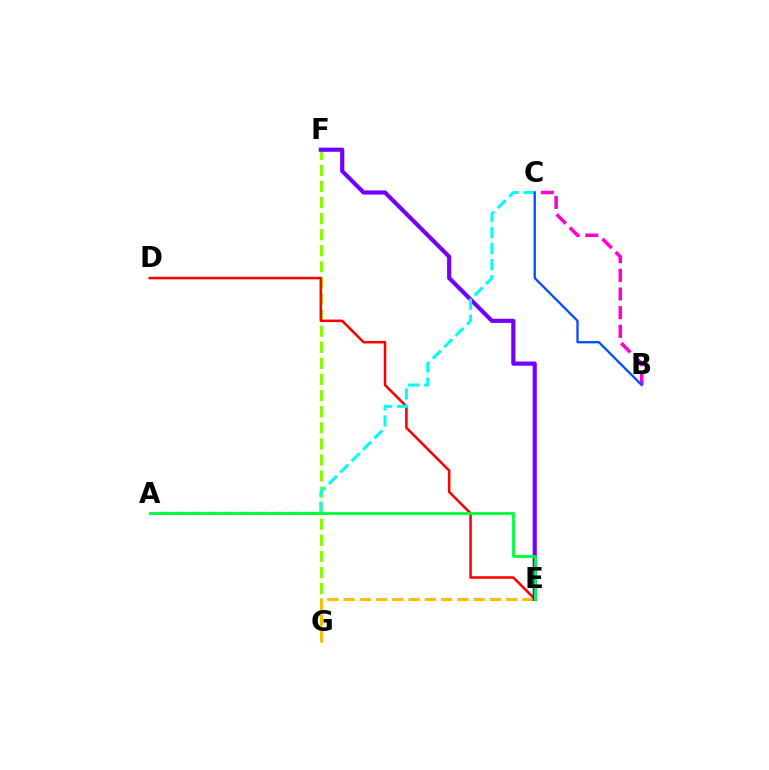{('F', 'G'): [{'color': '#84ff00', 'line_style': 'dashed', 'thickness': 2.19}], ('E', 'G'): [{'color': '#ffbd00', 'line_style': 'dashed', 'thickness': 2.21}], ('D', 'E'): [{'color': '#ff0000', 'line_style': 'solid', 'thickness': 1.84}], ('B', 'C'): [{'color': '#ff00cf', 'line_style': 'dashed', 'thickness': 2.54}, {'color': '#004bff', 'line_style': 'solid', 'thickness': 1.64}], ('E', 'F'): [{'color': '#7200ff', 'line_style': 'solid', 'thickness': 3.0}], ('A', 'C'): [{'color': '#00fff6', 'line_style': 'dashed', 'thickness': 2.19}], ('A', 'E'): [{'color': '#00ff39', 'line_style': 'solid', 'thickness': 2.02}]}